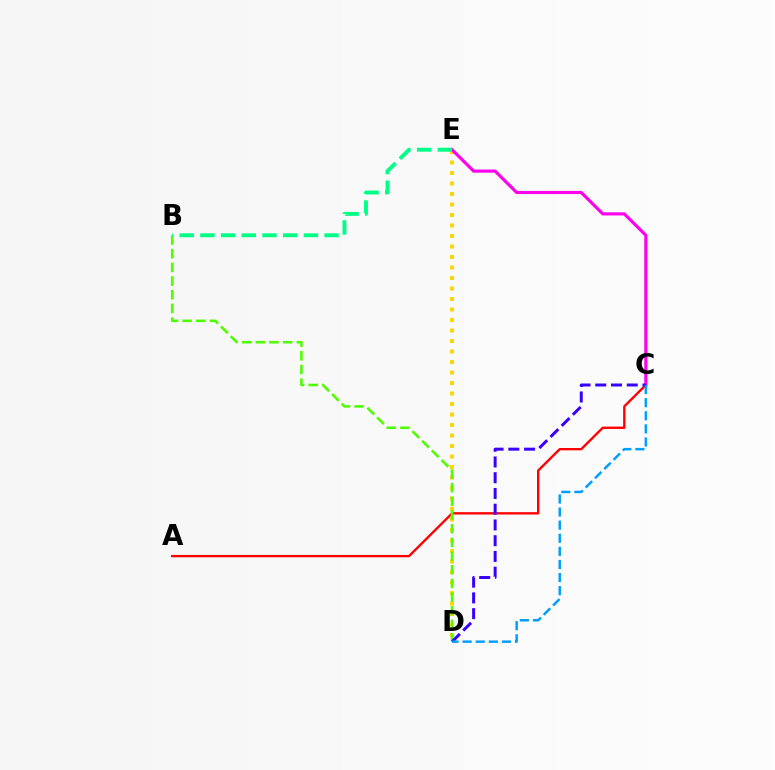{('A', 'C'): [{'color': '#ff0000', 'line_style': 'solid', 'thickness': 1.69}], ('D', 'E'): [{'color': '#ffd500', 'line_style': 'dotted', 'thickness': 2.85}], ('C', 'E'): [{'color': '#ff00ed', 'line_style': 'solid', 'thickness': 2.26}], ('B', 'D'): [{'color': '#4fff00', 'line_style': 'dashed', 'thickness': 1.86}], ('B', 'E'): [{'color': '#00ff86', 'line_style': 'dashed', 'thickness': 2.81}], ('C', 'D'): [{'color': '#3700ff', 'line_style': 'dashed', 'thickness': 2.14}, {'color': '#009eff', 'line_style': 'dashed', 'thickness': 1.78}]}